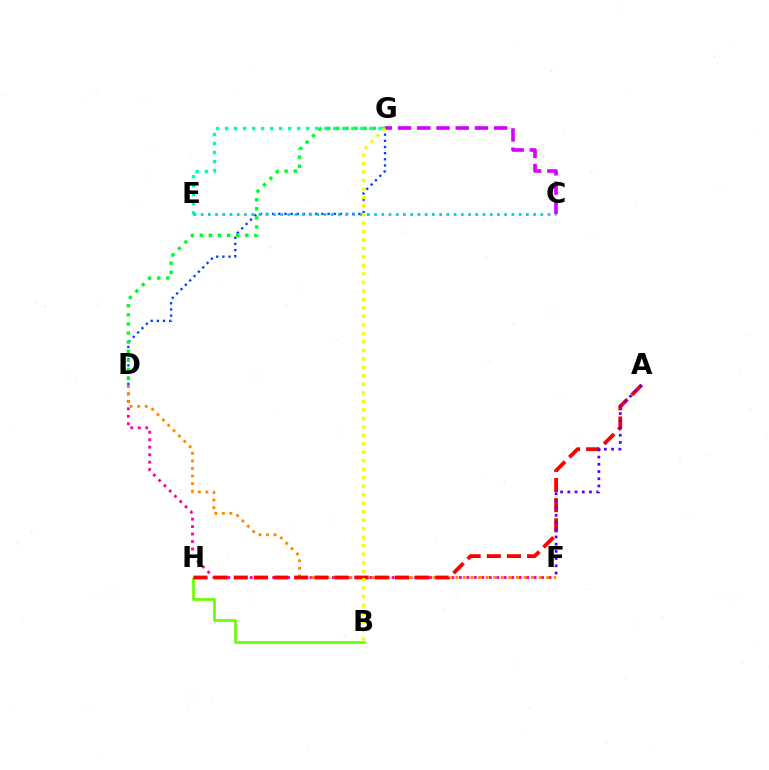{('D', 'G'): [{'color': '#003fff', 'line_style': 'dotted', 'thickness': 1.67}, {'color': '#00ff27', 'line_style': 'dotted', 'thickness': 2.47}], ('D', 'F'): [{'color': '#ff00a0', 'line_style': 'dotted', 'thickness': 2.03}, {'color': '#ff8800', 'line_style': 'dotted', 'thickness': 2.06}], ('E', 'G'): [{'color': '#00ffaf', 'line_style': 'dotted', 'thickness': 2.45}], ('C', 'E'): [{'color': '#00c7ff', 'line_style': 'dotted', 'thickness': 1.96}], ('B', 'H'): [{'color': '#66ff00', 'line_style': 'solid', 'thickness': 1.93}], ('C', 'G'): [{'color': '#d600ff', 'line_style': 'dashed', 'thickness': 2.61}], ('A', 'H'): [{'color': '#ff0000', 'line_style': 'dashed', 'thickness': 2.74}], ('A', 'F'): [{'color': '#4f00ff', 'line_style': 'dotted', 'thickness': 1.96}], ('B', 'G'): [{'color': '#eeff00', 'line_style': 'dotted', 'thickness': 2.31}]}